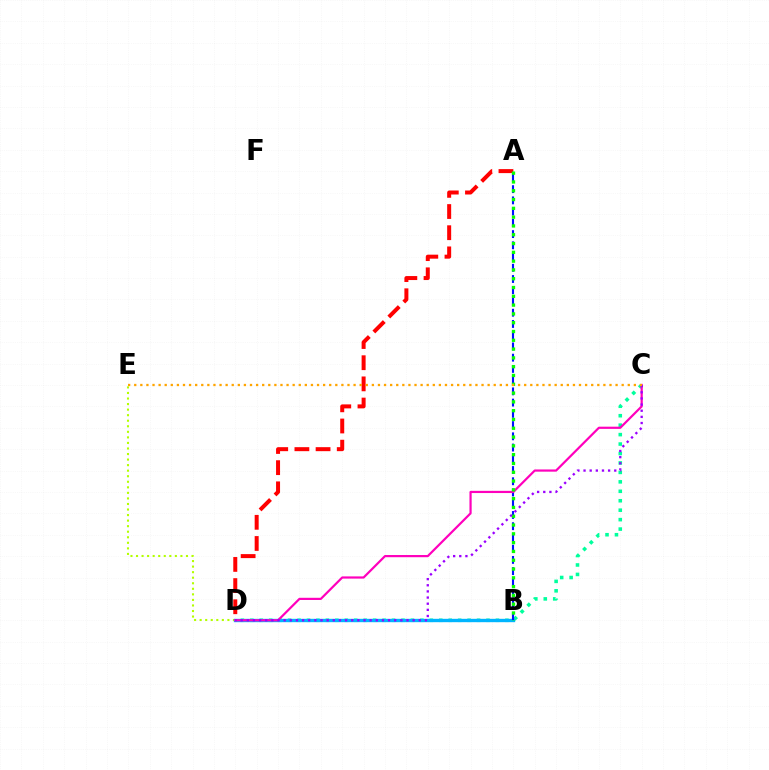{('A', 'D'): [{'color': '#ff0000', 'line_style': 'dashed', 'thickness': 2.88}], ('C', 'D'): [{'color': '#00ff9d', 'line_style': 'dotted', 'thickness': 2.57}, {'color': '#ff00bd', 'line_style': 'solid', 'thickness': 1.58}, {'color': '#9b00ff', 'line_style': 'dotted', 'thickness': 1.67}], ('D', 'E'): [{'color': '#b3ff00', 'line_style': 'dotted', 'thickness': 1.51}], ('B', 'D'): [{'color': '#00b5ff', 'line_style': 'solid', 'thickness': 2.42}], ('A', 'B'): [{'color': '#0010ff', 'line_style': 'dashed', 'thickness': 1.53}, {'color': '#08ff00', 'line_style': 'dotted', 'thickness': 2.39}], ('C', 'E'): [{'color': '#ffa500', 'line_style': 'dotted', 'thickness': 1.66}]}